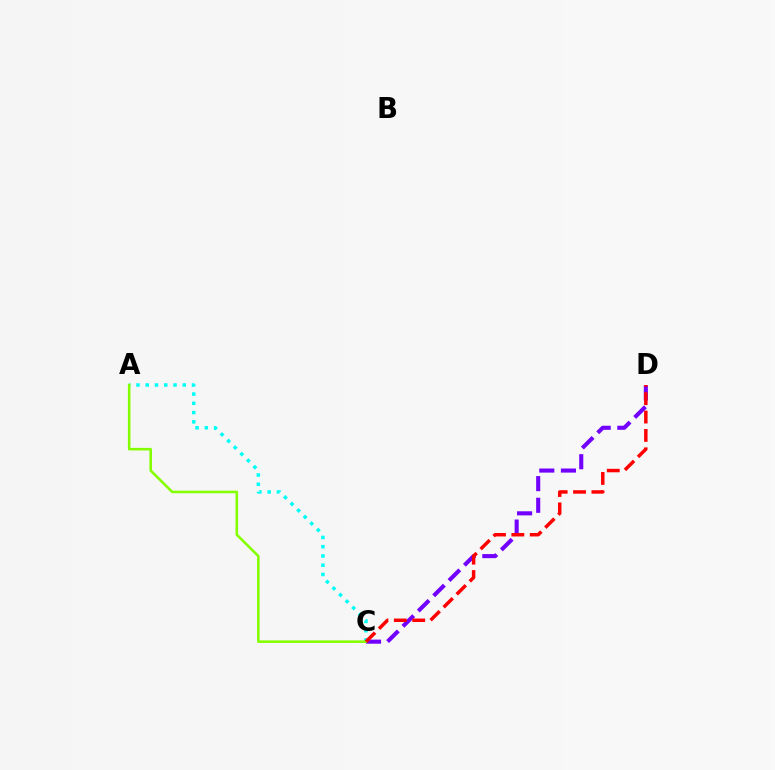{('C', 'D'): [{'color': '#7200ff', 'line_style': 'dashed', 'thickness': 2.94}, {'color': '#ff0000', 'line_style': 'dashed', 'thickness': 2.5}], ('A', 'C'): [{'color': '#00fff6', 'line_style': 'dotted', 'thickness': 2.52}, {'color': '#84ff00', 'line_style': 'solid', 'thickness': 1.86}]}